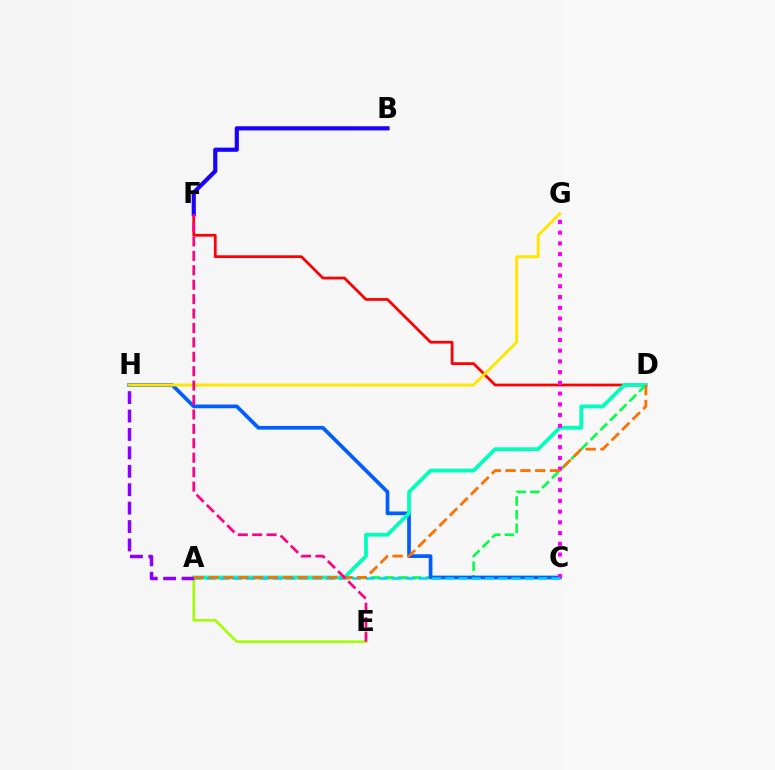{('A', 'C'): [{'color': '#31ff00', 'line_style': 'dotted', 'thickness': 1.7}, {'color': '#00d3ff', 'line_style': 'dashed', 'thickness': 1.8}], ('A', 'D'): [{'color': '#00ff45', 'line_style': 'dashed', 'thickness': 1.86}, {'color': '#00ffbb', 'line_style': 'solid', 'thickness': 2.72}, {'color': '#ff7000', 'line_style': 'dashed', 'thickness': 2.01}], ('C', 'H'): [{'color': '#005dff', 'line_style': 'solid', 'thickness': 2.67}], ('D', 'F'): [{'color': '#ff0000', 'line_style': 'solid', 'thickness': 1.98}], ('G', 'H'): [{'color': '#ffe600', 'line_style': 'solid', 'thickness': 2.12}], ('C', 'G'): [{'color': '#fa00f9', 'line_style': 'dotted', 'thickness': 2.91}], ('A', 'E'): [{'color': '#a2ff00', 'line_style': 'solid', 'thickness': 1.87}], ('A', 'H'): [{'color': '#8a00ff', 'line_style': 'dashed', 'thickness': 2.5}], ('B', 'F'): [{'color': '#1900ff', 'line_style': 'solid', 'thickness': 2.99}], ('E', 'F'): [{'color': '#ff0088', 'line_style': 'dashed', 'thickness': 1.96}]}